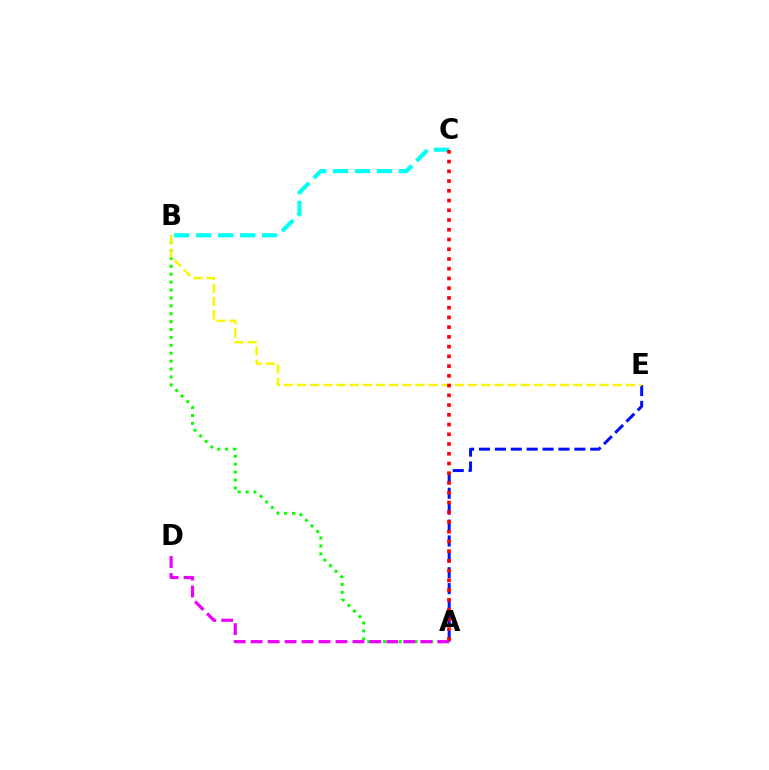{('A', 'E'): [{'color': '#0010ff', 'line_style': 'dashed', 'thickness': 2.16}], ('B', 'C'): [{'color': '#00fff6', 'line_style': 'dashed', 'thickness': 2.99}], ('A', 'B'): [{'color': '#08ff00', 'line_style': 'dotted', 'thickness': 2.15}], ('A', 'D'): [{'color': '#ee00ff', 'line_style': 'dashed', 'thickness': 2.3}], ('B', 'E'): [{'color': '#fcf500', 'line_style': 'dashed', 'thickness': 1.79}], ('A', 'C'): [{'color': '#ff0000', 'line_style': 'dotted', 'thickness': 2.65}]}